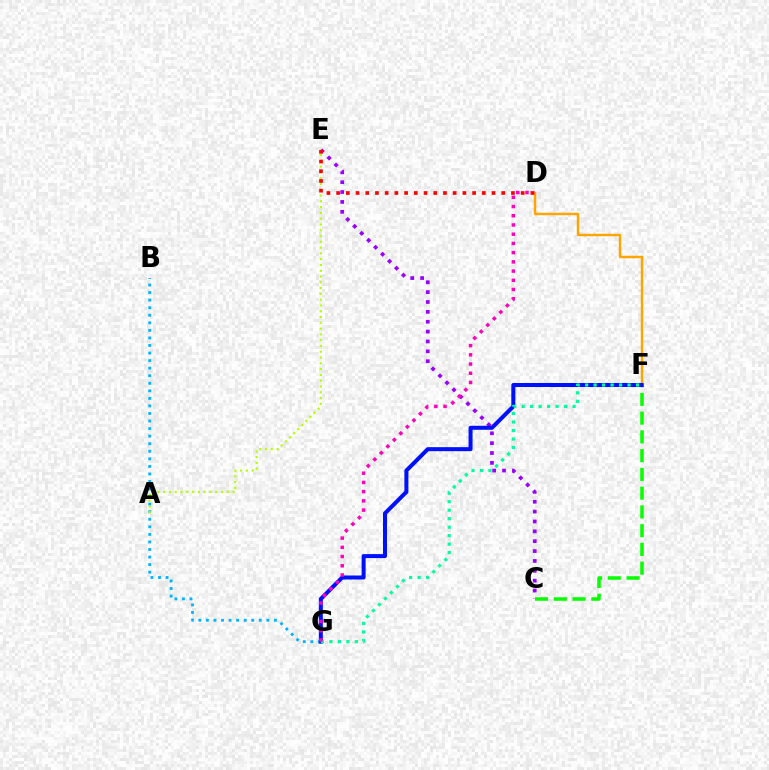{('B', 'G'): [{'color': '#00b5ff', 'line_style': 'dotted', 'thickness': 2.05}], ('C', 'E'): [{'color': '#9b00ff', 'line_style': 'dotted', 'thickness': 2.68}], ('D', 'F'): [{'color': '#ffa500', 'line_style': 'solid', 'thickness': 1.77}], ('A', 'E'): [{'color': '#b3ff00', 'line_style': 'dotted', 'thickness': 1.57}], ('C', 'F'): [{'color': '#08ff00', 'line_style': 'dashed', 'thickness': 2.55}], ('D', 'E'): [{'color': '#ff0000', 'line_style': 'dotted', 'thickness': 2.64}], ('F', 'G'): [{'color': '#0010ff', 'line_style': 'solid', 'thickness': 2.89}, {'color': '#00ff9d', 'line_style': 'dotted', 'thickness': 2.31}], ('D', 'G'): [{'color': '#ff00bd', 'line_style': 'dotted', 'thickness': 2.51}]}